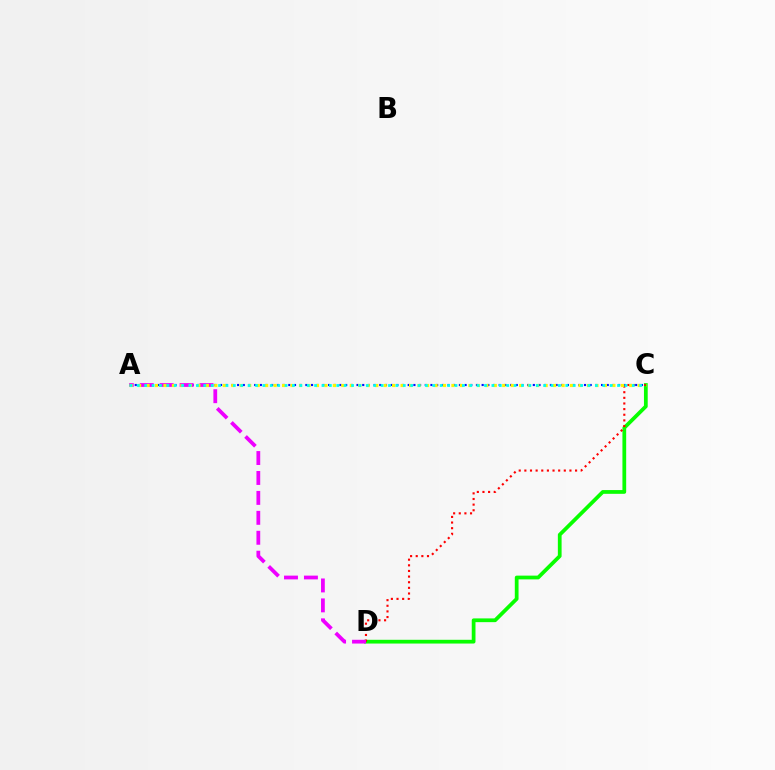{('A', 'C'): [{'color': '#0010ff', 'line_style': 'dotted', 'thickness': 1.55}, {'color': '#fcf500', 'line_style': 'dotted', 'thickness': 2.3}, {'color': '#00fff6', 'line_style': 'dotted', 'thickness': 2.01}], ('C', 'D'): [{'color': '#08ff00', 'line_style': 'solid', 'thickness': 2.7}, {'color': '#ff0000', 'line_style': 'dotted', 'thickness': 1.53}], ('A', 'D'): [{'color': '#ee00ff', 'line_style': 'dashed', 'thickness': 2.71}]}